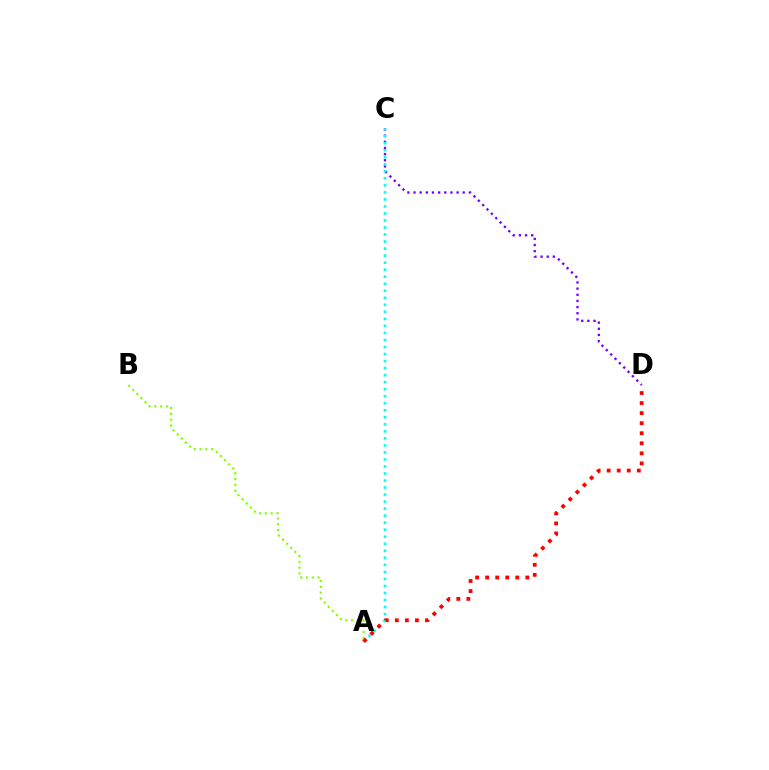{('C', 'D'): [{'color': '#7200ff', 'line_style': 'dotted', 'thickness': 1.67}], ('A', 'C'): [{'color': '#00fff6', 'line_style': 'dotted', 'thickness': 1.91}], ('A', 'B'): [{'color': '#84ff00', 'line_style': 'dotted', 'thickness': 1.58}], ('A', 'D'): [{'color': '#ff0000', 'line_style': 'dotted', 'thickness': 2.73}]}